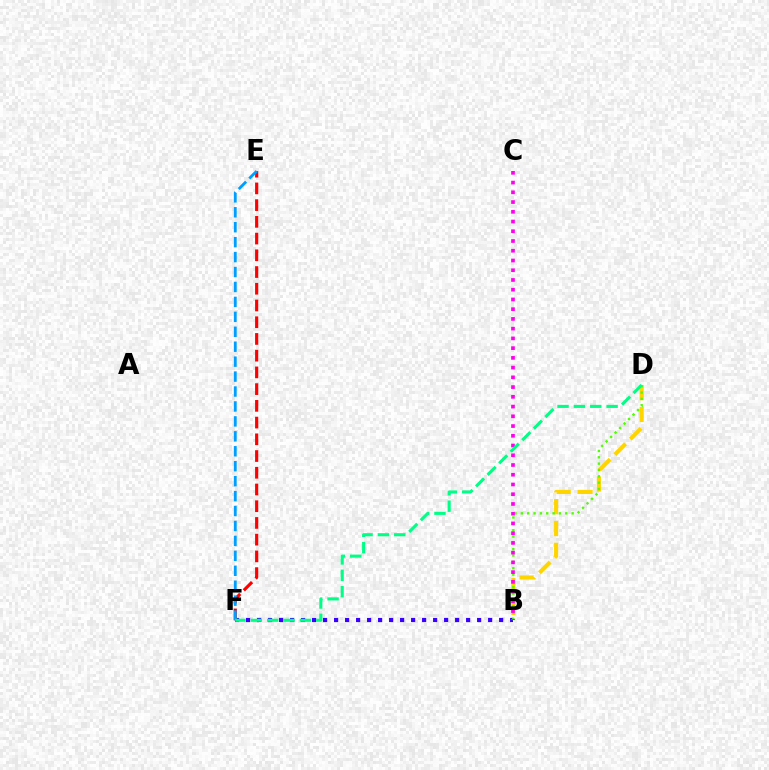{('B', 'D'): [{'color': '#ffd500', 'line_style': 'dashed', 'thickness': 2.96}, {'color': '#4fff00', 'line_style': 'dotted', 'thickness': 1.72}], ('B', 'F'): [{'color': '#3700ff', 'line_style': 'dotted', 'thickness': 2.99}], ('E', 'F'): [{'color': '#ff0000', 'line_style': 'dashed', 'thickness': 2.27}, {'color': '#009eff', 'line_style': 'dashed', 'thickness': 2.03}], ('B', 'C'): [{'color': '#ff00ed', 'line_style': 'dotted', 'thickness': 2.65}], ('D', 'F'): [{'color': '#00ff86', 'line_style': 'dashed', 'thickness': 2.22}]}